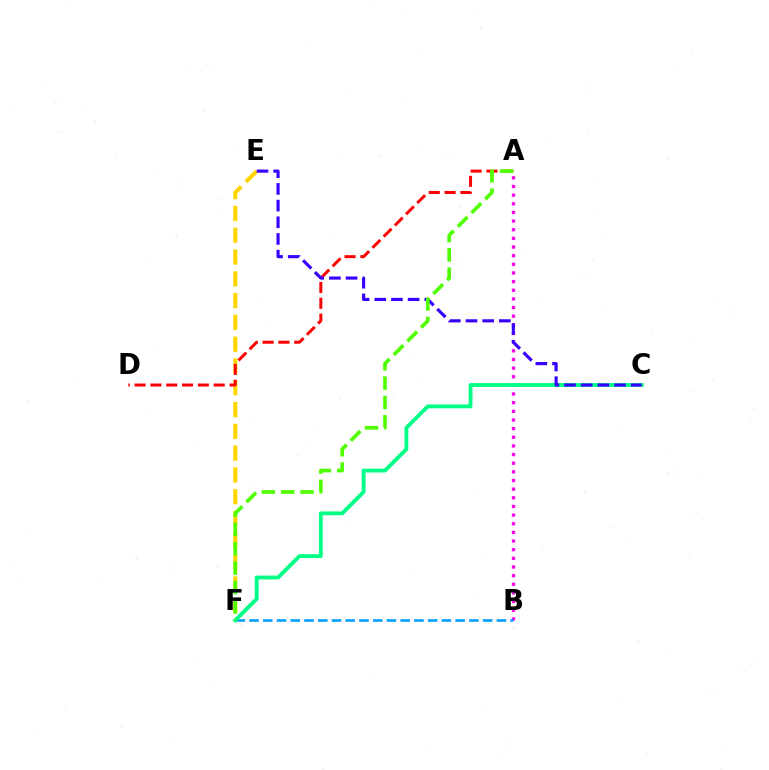{('E', 'F'): [{'color': '#ffd500', 'line_style': 'dashed', 'thickness': 2.96}], ('A', 'D'): [{'color': '#ff0000', 'line_style': 'dashed', 'thickness': 2.15}], ('A', 'B'): [{'color': '#ff00ed', 'line_style': 'dotted', 'thickness': 2.35}], ('B', 'F'): [{'color': '#009eff', 'line_style': 'dashed', 'thickness': 1.87}], ('C', 'F'): [{'color': '#00ff86', 'line_style': 'solid', 'thickness': 2.77}], ('C', 'E'): [{'color': '#3700ff', 'line_style': 'dashed', 'thickness': 2.27}], ('A', 'F'): [{'color': '#4fff00', 'line_style': 'dashed', 'thickness': 2.63}]}